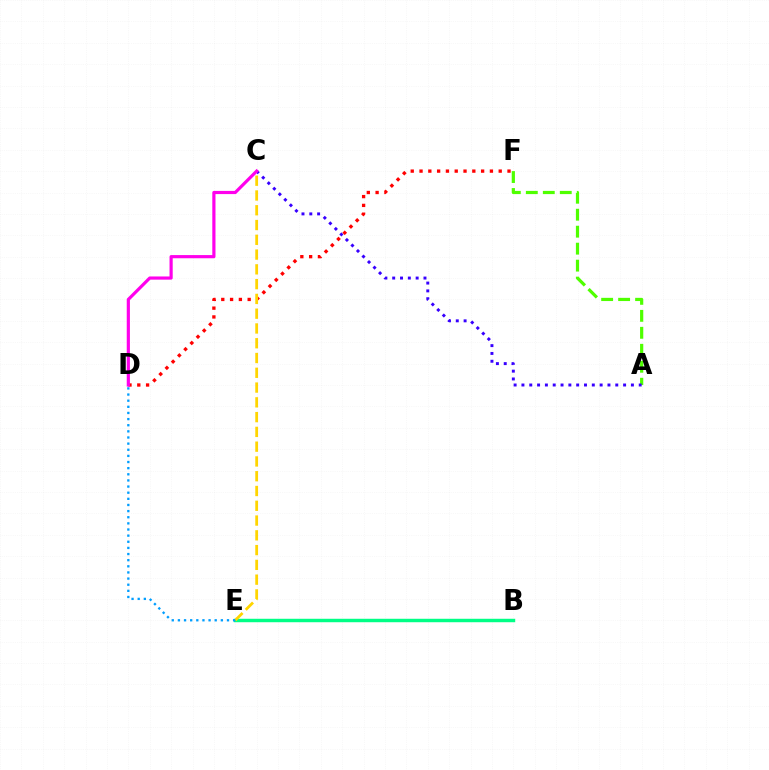{('B', 'E'): [{'color': '#00ff86', 'line_style': 'solid', 'thickness': 2.48}], ('A', 'F'): [{'color': '#4fff00', 'line_style': 'dashed', 'thickness': 2.31}], ('A', 'C'): [{'color': '#3700ff', 'line_style': 'dotted', 'thickness': 2.12}], ('D', 'F'): [{'color': '#ff0000', 'line_style': 'dotted', 'thickness': 2.39}], ('C', 'E'): [{'color': '#ffd500', 'line_style': 'dashed', 'thickness': 2.01}], ('C', 'D'): [{'color': '#ff00ed', 'line_style': 'solid', 'thickness': 2.29}], ('D', 'E'): [{'color': '#009eff', 'line_style': 'dotted', 'thickness': 1.67}]}